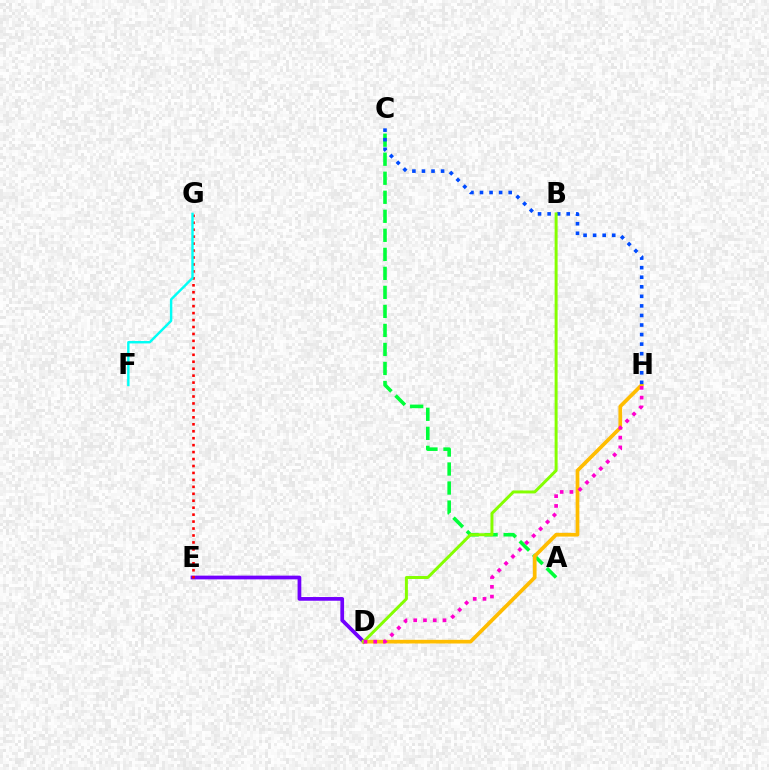{('D', 'E'): [{'color': '#7200ff', 'line_style': 'solid', 'thickness': 2.68}], ('E', 'G'): [{'color': '#ff0000', 'line_style': 'dotted', 'thickness': 1.89}], ('A', 'C'): [{'color': '#00ff39', 'line_style': 'dashed', 'thickness': 2.58}], ('F', 'G'): [{'color': '#00fff6', 'line_style': 'solid', 'thickness': 1.74}], ('D', 'H'): [{'color': '#ffbd00', 'line_style': 'solid', 'thickness': 2.66}, {'color': '#ff00cf', 'line_style': 'dotted', 'thickness': 2.65}], ('C', 'H'): [{'color': '#004bff', 'line_style': 'dotted', 'thickness': 2.6}], ('B', 'D'): [{'color': '#84ff00', 'line_style': 'solid', 'thickness': 2.14}]}